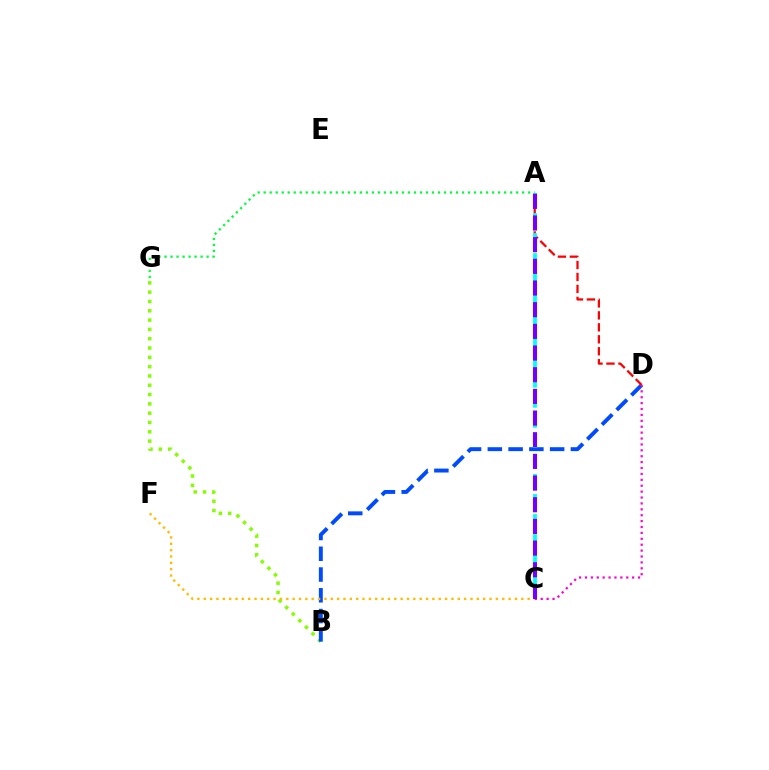{('B', 'G'): [{'color': '#84ff00', 'line_style': 'dotted', 'thickness': 2.53}], ('B', 'D'): [{'color': '#004bff', 'line_style': 'dashed', 'thickness': 2.82}], ('A', 'D'): [{'color': '#ff0000', 'line_style': 'dashed', 'thickness': 1.63}], ('A', 'G'): [{'color': '#00ff39', 'line_style': 'dotted', 'thickness': 1.63}], ('C', 'D'): [{'color': '#ff00cf', 'line_style': 'dotted', 'thickness': 1.6}], ('C', 'F'): [{'color': '#ffbd00', 'line_style': 'dotted', 'thickness': 1.73}], ('A', 'C'): [{'color': '#00fff6', 'line_style': 'dashed', 'thickness': 2.73}, {'color': '#7200ff', 'line_style': 'dashed', 'thickness': 2.94}]}